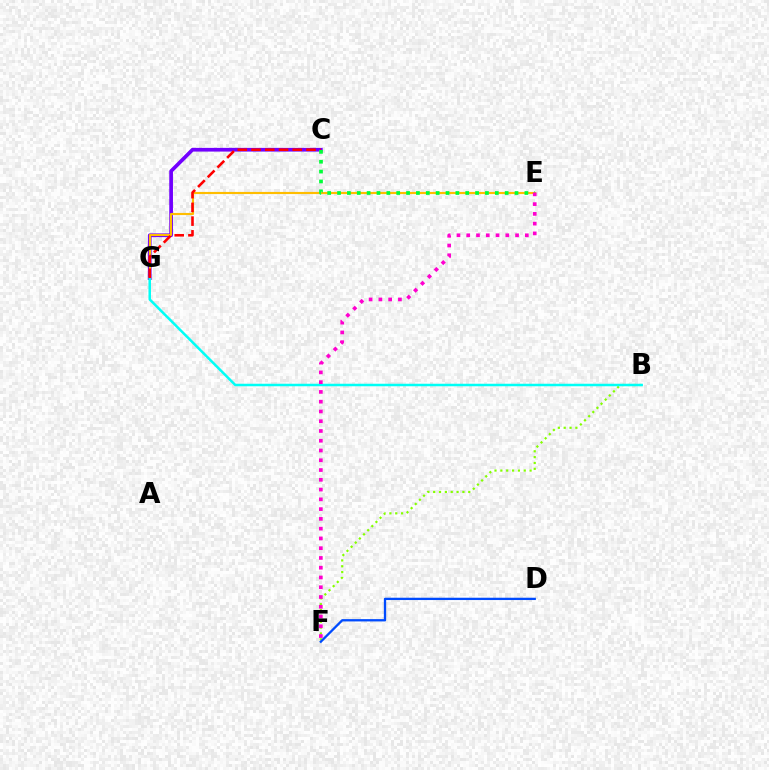{('B', 'F'): [{'color': '#84ff00', 'line_style': 'dotted', 'thickness': 1.59}], ('C', 'G'): [{'color': '#7200ff', 'line_style': 'solid', 'thickness': 2.67}, {'color': '#ff0000', 'line_style': 'dashed', 'thickness': 1.87}], ('E', 'G'): [{'color': '#ffbd00', 'line_style': 'solid', 'thickness': 1.54}], ('B', 'G'): [{'color': '#00fff6', 'line_style': 'solid', 'thickness': 1.81}], ('C', 'E'): [{'color': '#00ff39', 'line_style': 'dotted', 'thickness': 2.68}], ('E', 'F'): [{'color': '#ff00cf', 'line_style': 'dotted', 'thickness': 2.65}], ('D', 'F'): [{'color': '#004bff', 'line_style': 'solid', 'thickness': 1.66}]}